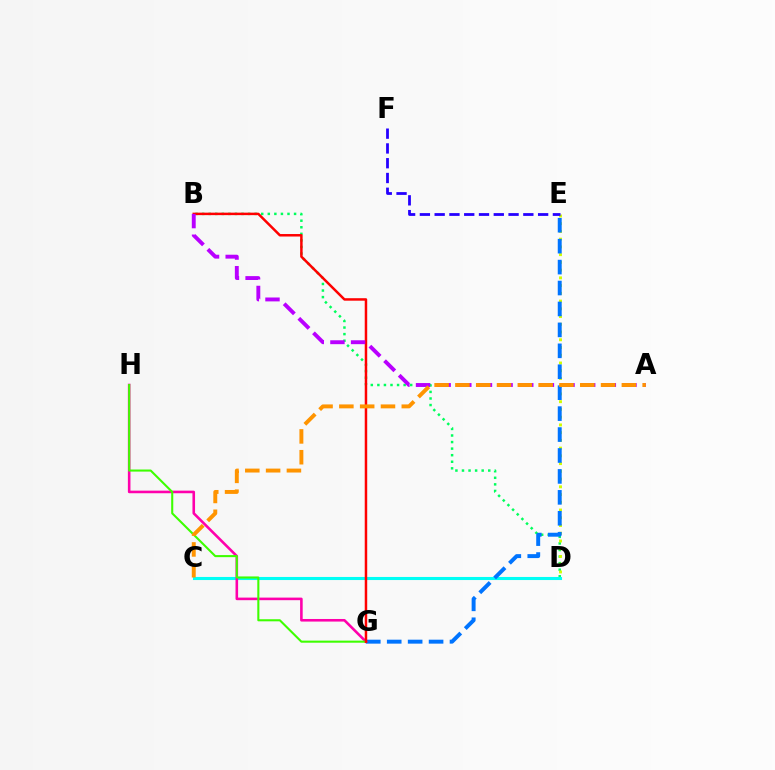{('B', 'D'): [{'color': '#00ff5c', 'line_style': 'dotted', 'thickness': 1.78}], ('D', 'E'): [{'color': '#d1ff00', 'line_style': 'dotted', 'thickness': 2.1}], ('C', 'D'): [{'color': '#00fff6', 'line_style': 'solid', 'thickness': 2.22}], ('E', 'G'): [{'color': '#0074ff', 'line_style': 'dashed', 'thickness': 2.84}], ('G', 'H'): [{'color': '#ff00ac', 'line_style': 'solid', 'thickness': 1.87}, {'color': '#3dff00', 'line_style': 'solid', 'thickness': 1.5}], ('E', 'F'): [{'color': '#2500ff', 'line_style': 'dashed', 'thickness': 2.01}], ('B', 'G'): [{'color': '#ff0000', 'line_style': 'solid', 'thickness': 1.79}], ('A', 'B'): [{'color': '#b900ff', 'line_style': 'dashed', 'thickness': 2.8}], ('A', 'C'): [{'color': '#ff9400', 'line_style': 'dashed', 'thickness': 2.83}]}